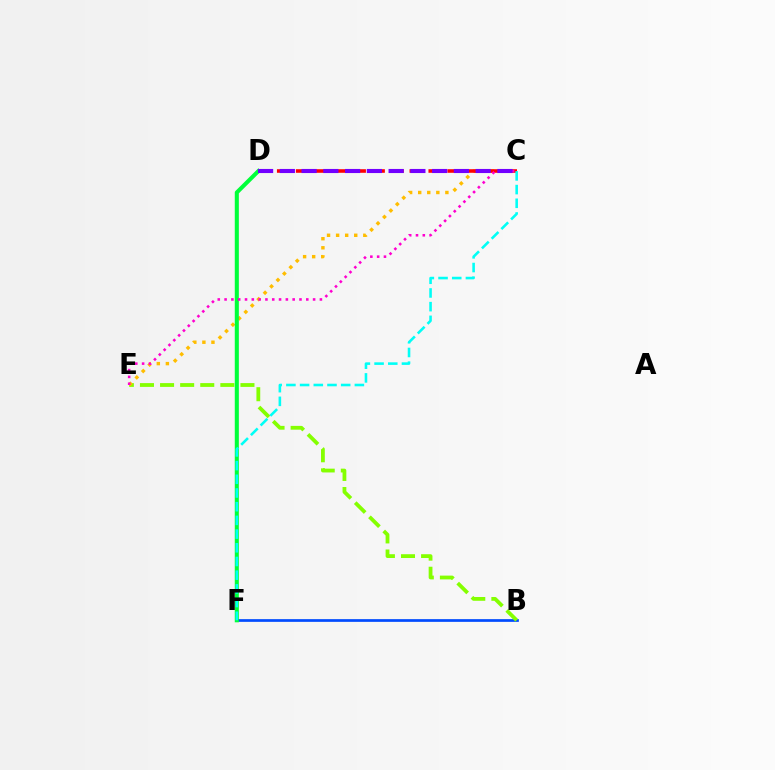{('B', 'F'): [{'color': '#004bff', 'line_style': 'solid', 'thickness': 1.95}], ('B', 'E'): [{'color': '#84ff00', 'line_style': 'dashed', 'thickness': 2.73}], ('C', 'E'): [{'color': '#ffbd00', 'line_style': 'dotted', 'thickness': 2.46}, {'color': '#ff00cf', 'line_style': 'dotted', 'thickness': 1.85}], ('D', 'F'): [{'color': '#00ff39', 'line_style': 'solid', 'thickness': 2.92}], ('C', 'D'): [{'color': '#ff0000', 'line_style': 'dashed', 'thickness': 2.57}, {'color': '#7200ff', 'line_style': 'dashed', 'thickness': 2.96}], ('C', 'F'): [{'color': '#00fff6', 'line_style': 'dashed', 'thickness': 1.86}]}